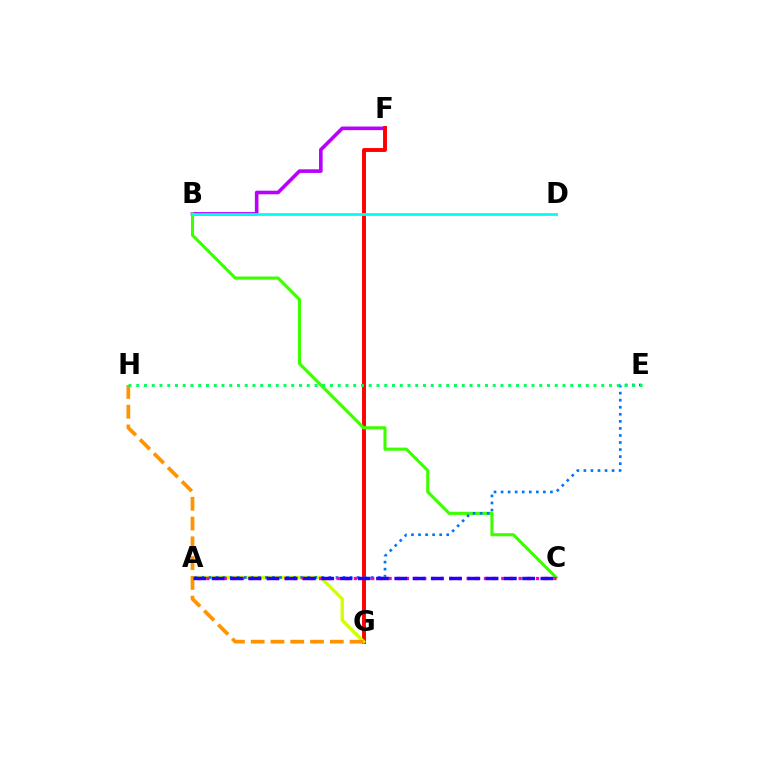{('B', 'F'): [{'color': '#b900ff', 'line_style': 'solid', 'thickness': 2.61}], ('F', 'G'): [{'color': '#ff0000', 'line_style': 'solid', 'thickness': 2.81}], ('A', 'G'): [{'color': '#d1ff00', 'line_style': 'solid', 'thickness': 2.42}], ('G', 'H'): [{'color': '#ff9400', 'line_style': 'dashed', 'thickness': 2.69}], ('B', 'C'): [{'color': '#3dff00', 'line_style': 'solid', 'thickness': 2.23}], ('A', 'E'): [{'color': '#0074ff', 'line_style': 'dotted', 'thickness': 1.92}], ('A', 'C'): [{'color': '#ff00ac', 'line_style': 'dotted', 'thickness': 2.36}, {'color': '#2500ff', 'line_style': 'dashed', 'thickness': 2.48}], ('B', 'D'): [{'color': '#00fff6', 'line_style': 'solid', 'thickness': 2.02}], ('E', 'H'): [{'color': '#00ff5c', 'line_style': 'dotted', 'thickness': 2.11}]}